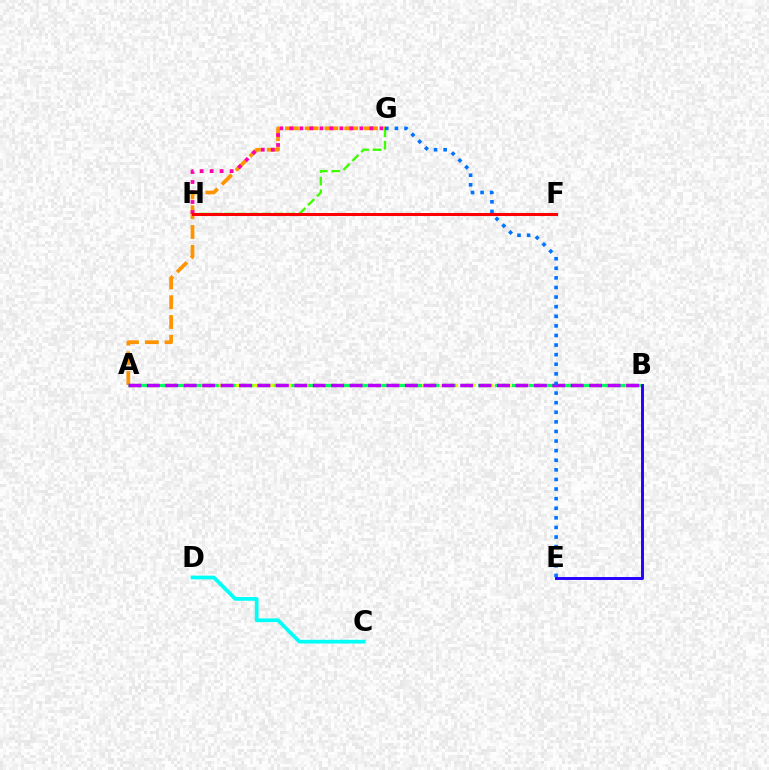{('A', 'B'): [{'color': '#d1ff00', 'line_style': 'dashed', 'thickness': 2.39}, {'color': '#00ff5c', 'line_style': 'dashed', 'thickness': 2.3}, {'color': '#b900ff', 'line_style': 'dashed', 'thickness': 2.5}], ('A', 'G'): [{'color': '#ff9400', 'line_style': 'dashed', 'thickness': 2.69}], ('G', 'H'): [{'color': '#3dff00', 'line_style': 'dashed', 'thickness': 1.7}, {'color': '#ff00ac', 'line_style': 'dotted', 'thickness': 2.72}], ('E', 'G'): [{'color': '#0074ff', 'line_style': 'dotted', 'thickness': 2.61}], ('B', 'E'): [{'color': '#2500ff', 'line_style': 'solid', 'thickness': 2.1}], ('C', 'D'): [{'color': '#00fff6', 'line_style': 'solid', 'thickness': 2.69}], ('F', 'H'): [{'color': '#ff0000', 'line_style': 'solid', 'thickness': 2.19}]}